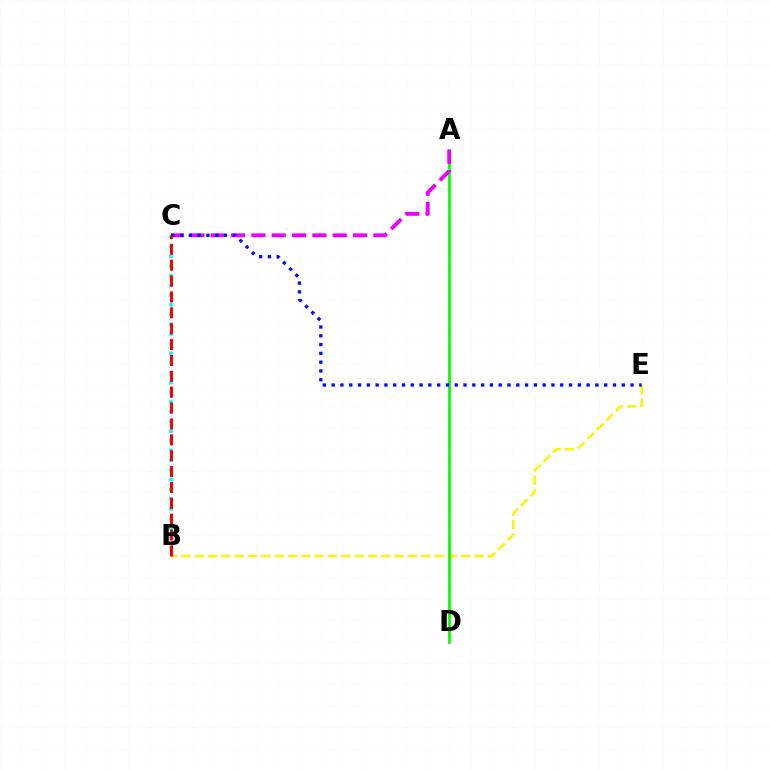{('B', 'E'): [{'color': '#fcf500', 'line_style': 'dashed', 'thickness': 1.81}], ('A', 'D'): [{'color': '#08ff00', 'line_style': 'solid', 'thickness': 2.0}], ('B', 'C'): [{'color': '#00fff6', 'line_style': 'dotted', 'thickness': 2.64}, {'color': '#ff0000', 'line_style': 'dashed', 'thickness': 2.16}], ('A', 'C'): [{'color': '#ee00ff', 'line_style': 'dashed', 'thickness': 2.76}], ('C', 'E'): [{'color': '#0010ff', 'line_style': 'dotted', 'thickness': 2.39}]}